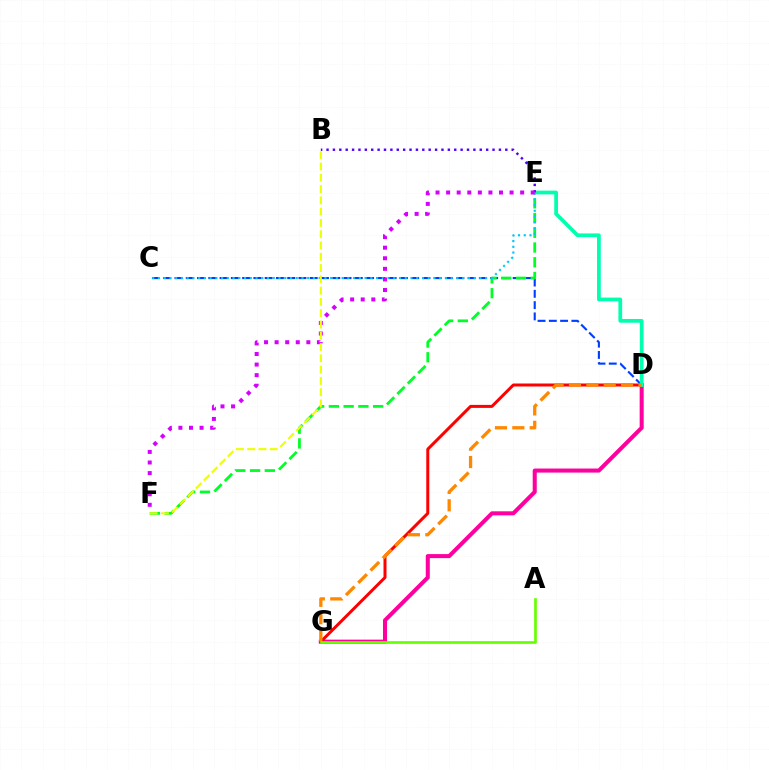{('D', 'G'): [{'color': '#ff00a0', 'line_style': 'solid', 'thickness': 2.91}, {'color': '#ff0000', 'line_style': 'solid', 'thickness': 2.16}, {'color': '#ff8800', 'line_style': 'dashed', 'thickness': 2.36}], ('C', 'D'): [{'color': '#003fff', 'line_style': 'dashed', 'thickness': 1.53}], ('D', 'E'): [{'color': '#00ffaf', 'line_style': 'solid', 'thickness': 2.69}], ('E', 'F'): [{'color': '#00ff27', 'line_style': 'dashed', 'thickness': 2.0}, {'color': '#d600ff', 'line_style': 'dotted', 'thickness': 2.87}], ('B', 'E'): [{'color': '#4f00ff', 'line_style': 'dotted', 'thickness': 1.73}], ('A', 'G'): [{'color': '#66ff00', 'line_style': 'solid', 'thickness': 1.93}], ('C', 'E'): [{'color': '#00c7ff', 'line_style': 'dotted', 'thickness': 1.56}], ('B', 'F'): [{'color': '#eeff00', 'line_style': 'dashed', 'thickness': 1.53}]}